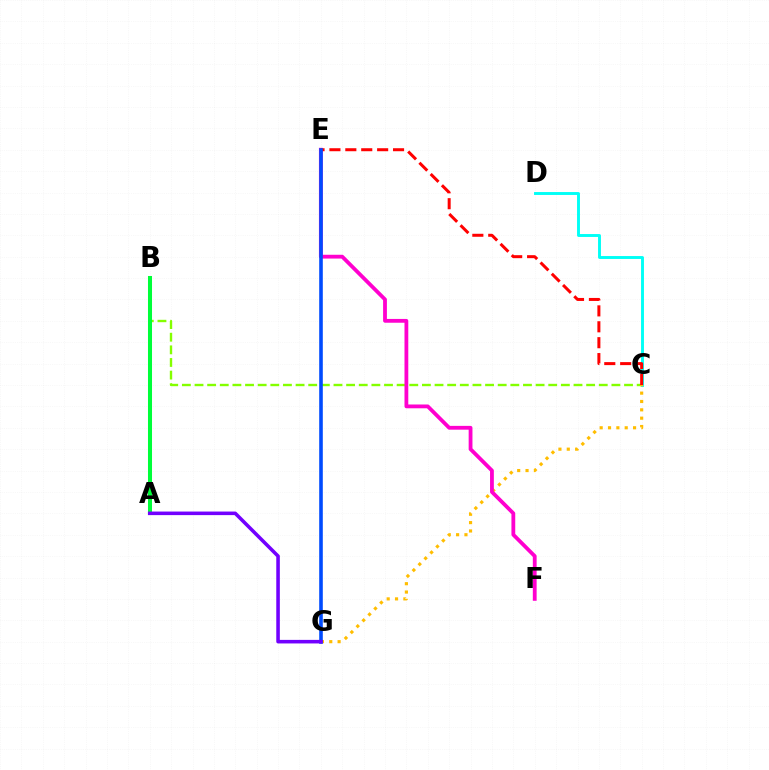{('B', 'C'): [{'color': '#84ff00', 'line_style': 'dashed', 'thickness': 1.72}], ('C', 'D'): [{'color': '#00fff6', 'line_style': 'solid', 'thickness': 2.1}], ('C', 'G'): [{'color': '#ffbd00', 'line_style': 'dotted', 'thickness': 2.27}], ('A', 'B'): [{'color': '#00ff39', 'line_style': 'solid', 'thickness': 2.9}], ('E', 'F'): [{'color': '#ff00cf', 'line_style': 'solid', 'thickness': 2.74}], ('C', 'E'): [{'color': '#ff0000', 'line_style': 'dashed', 'thickness': 2.16}], ('E', 'G'): [{'color': '#004bff', 'line_style': 'solid', 'thickness': 2.6}], ('A', 'G'): [{'color': '#7200ff', 'line_style': 'solid', 'thickness': 2.56}]}